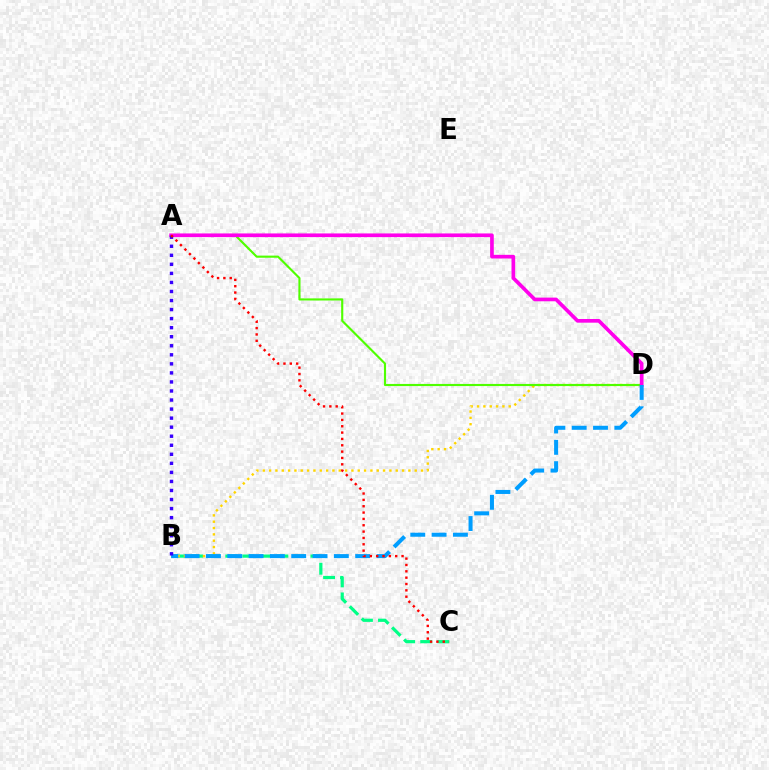{('B', 'C'): [{'color': '#00ff86', 'line_style': 'dashed', 'thickness': 2.31}], ('B', 'D'): [{'color': '#ffd500', 'line_style': 'dotted', 'thickness': 1.72}, {'color': '#009eff', 'line_style': 'dashed', 'thickness': 2.9}], ('A', 'D'): [{'color': '#4fff00', 'line_style': 'solid', 'thickness': 1.54}, {'color': '#ff00ed', 'line_style': 'solid', 'thickness': 2.65}], ('A', 'B'): [{'color': '#3700ff', 'line_style': 'dotted', 'thickness': 2.46}], ('A', 'C'): [{'color': '#ff0000', 'line_style': 'dotted', 'thickness': 1.72}]}